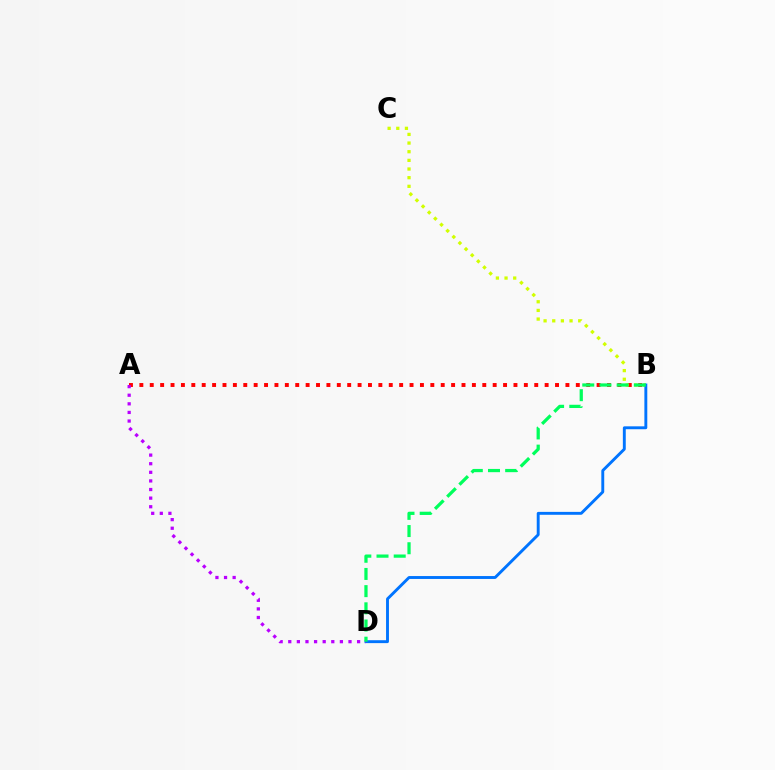{('A', 'B'): [{'color': '#ff0000', 'line_style': 'dotted', 'thickness': 2.82}], ('B', 'C'): [{'color': '#d1ff00', 'line_style': 'dotted', 'thickness': 2.35}], ('B', 'D'): [{'color': '#0074ff', 'line_style': 'solid', 'thickness': 2.09}, {'color': '#00ff5c', 'line_style': 'dashed', 'thickness': 2.34}], ('A', 'D'): [{'color': '#b900ff', 'line_style': 'dotted', 'thickness': 2.34}]}